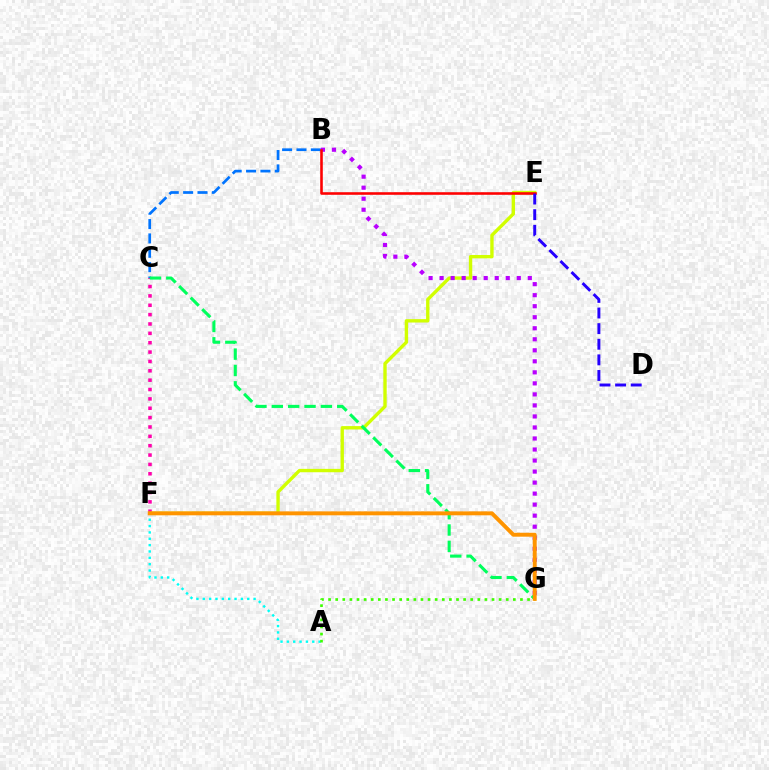{('C', 'F'): [{'color': '#ff00ac', 'line_style': 'dotted', 'thickness': 2.54}], ('B', 'C'): [{'color': '#0074ff', 'line_style': 'dashed', 'thickness': 1.95}], ('A', 'F'): [{'color': '#00fff6', 'line_style': 'dotted', 'thickness': 1.73}], ('E', 'F'): [{'color': '#d1ff00', 'line_style': 'solid', 'thickness': 2.43}], ('B', 'G'): [{'color': '#b900ff', 'line_style': 'dotted', 'thickness': 3.0}], ('A', 'G'): [{'color': '#3dff00', 'line_style': 'dotted', 'thickness': 1.93}], ('B', 'E'): [{'color': '#ff0000', 'line_style': 'solid', 'thickness': 1.86}], ('D', 'E'): [{'color': '#2500ff', 'line_style': 'dashed', 'thickness': 2.12}], ('C', 'G'): [{'color': '#00ff5c', 'line_style': 'dashed', 'thickness': 2.22}], ('F', 'G'): [{'color': '#ff9400', 'line_style': 'solid', 'thickness': 2.83}]}